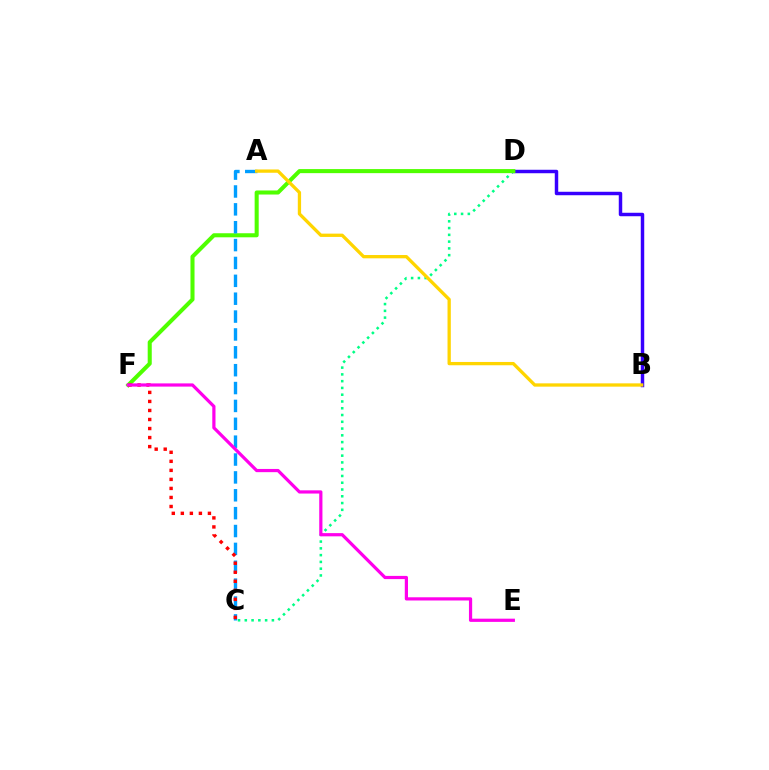{('C', 'D'): [{'color': '#00ff86', 'line_style': 'dotted', 'thickness': 1.84}], ('B', 'D'): [{'color': '#3700ff', 'line_style': 'solid', 'thickness': 2.49}], ('D', 'F'): [{'color': '#4fff00', 'line_style': 'solid', 'thickness': 2.92}], ('A', 'C'): [{'color': '#009eff', 'line_style': 'dashed', 'thickness': 2.43}], ('C', 'F'): [{'color': '#ff0000', 'line_style': 'dotted', 'thickness': 2.45}], ('A', 'B'): [{'color': '#ffd500', 'line_style': 'solid', 'thickness': 2.37}], ('E', 'F'): [{'color': '#ff00ed', 'line_style': 'solid', 'thickness': 2.31}]}